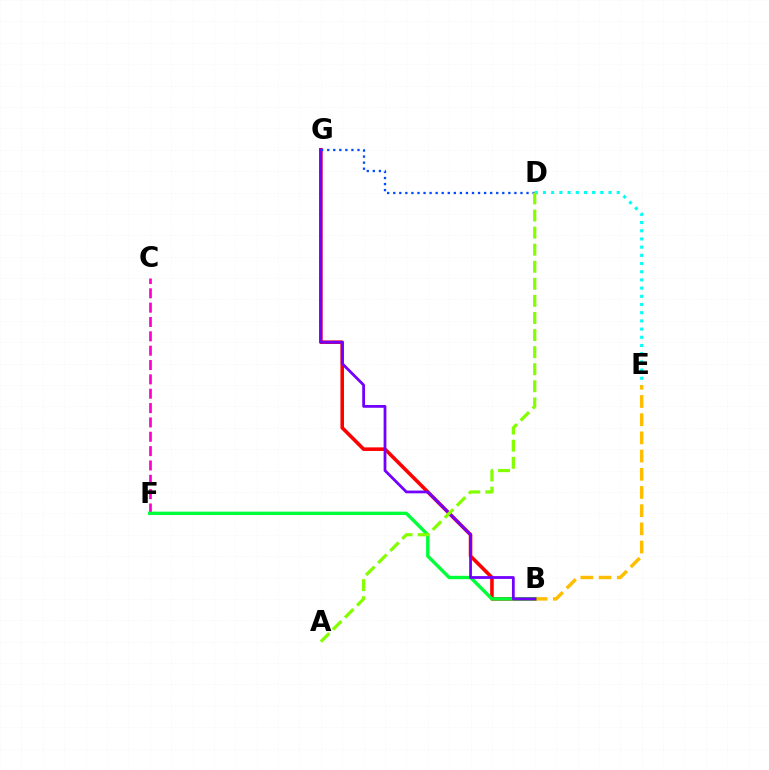{('D', 'E'): [{'color': '#00fff6', 'line_style': 'dotted', 'thickness': 2.23}], ('B', 'E'): [{'color': '#ffbd00', 'line_style': 'dashed', 'thickness': 2.47}], ('C', 'F'): [{'color': '#ff00cf', 'line_style': 'dashed', 'thickness': 1.95}], ('B', 'G'): [{'color': '#ff0000', 'line_style': 'solid', 'thickness': 2.58}, {'color': '#7200ff', 'line_style': 'solid', 'thickness': 2.0}], ('B', 'F'): [{'color': '#00ff39', 'line_style': 'solid', 'thickness': 2.43}], ('D', 'G'): [{'color': '#004bff', 'line_style': 'dotted', 'thickness': 1.65}], ('A', 'D'): [{'color': '#84ff00', 'line_style': 'dashed', 'thickness': 2.32}]}